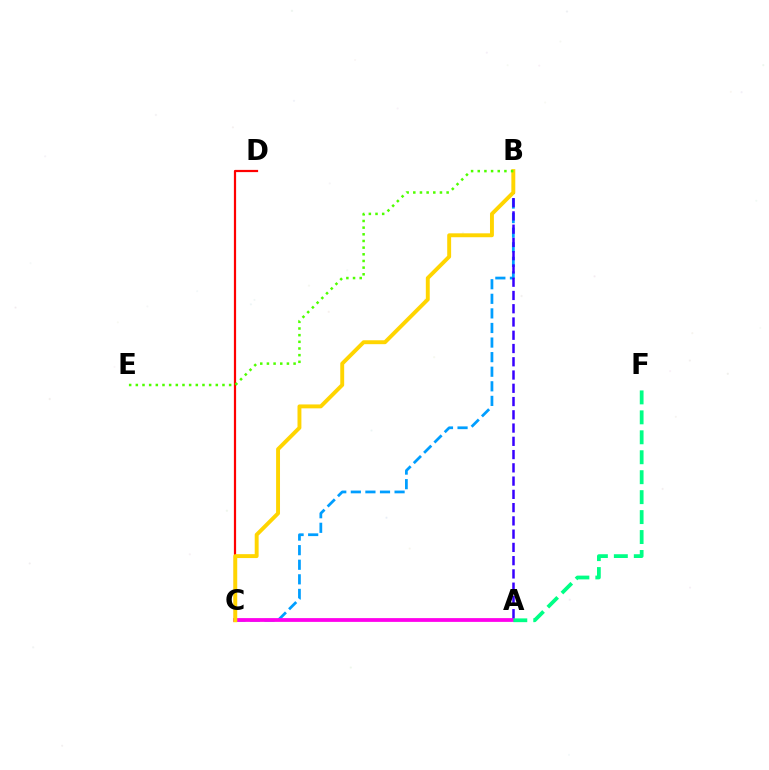{('B', 'C'): [{'color': '#009eff', 'line_style': 'dashed', 'thickness': 1.98}, {'color': '#ffd500', 'line_style': 'solid', 'thickness': 2.81}], ('A', 'C'): [{'color': '#ff00ed', 'line_style': 'solid', 'thickness': 2.72}], ('C', 'D'): [{'color': '#ff0000', 'line_style': 'solid', 'thickness': 1.6}], ('A', 'B'): [{'color': '#3700ff', 'line_style': 'dashed', 'thickness': 1.8}], ('A', 'F'): [{'color': '#00ff86', 'line_style': 'dashed', 'thickness': 2.71}], ('B', 'E'): [{'color': '#4fff00', 'line_style': 'dotted', 'thickness': 1.81}]}